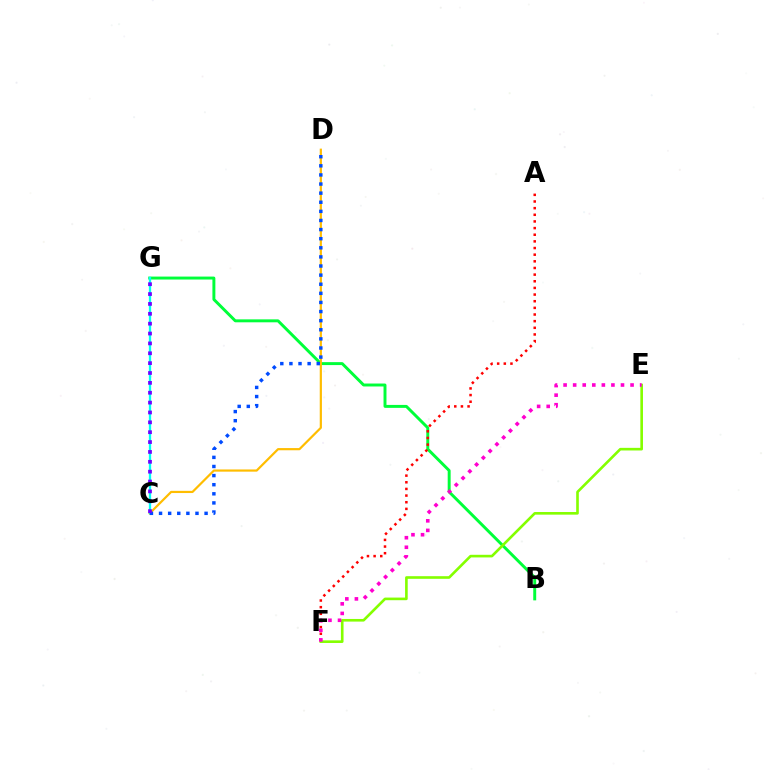{('B', 'G'): [{'color': '#00ff39', 'line_style': 'solid', 'thickness': 2.12}], ('C', 'D'): [{'color': '#ffbd00', 'line_style': 'solid', 'thickness': 1.58}, {'color': '#004bff', 'line_style': 'dotted', 'thickness': 2.47}], ('C', 'G'): [{'color': '#00fff6', 'line_style': 'solid', 'thickness': 1.65}, {'color': '#7200ff', 'line_style': 'dotted', 'thickness': 2.68}], ('A', 'F'): [{'color': '#ff0000', 'line_style': 'dotted', 'thickness': 1.81}], ('E', 'F'): [{'color': '#84ff00', 'line_style': 'solid', 'thickness': 1.89}, {'color': '#ff00cf', 'line_style': 'dotted', 'thickness': 2.6}]}